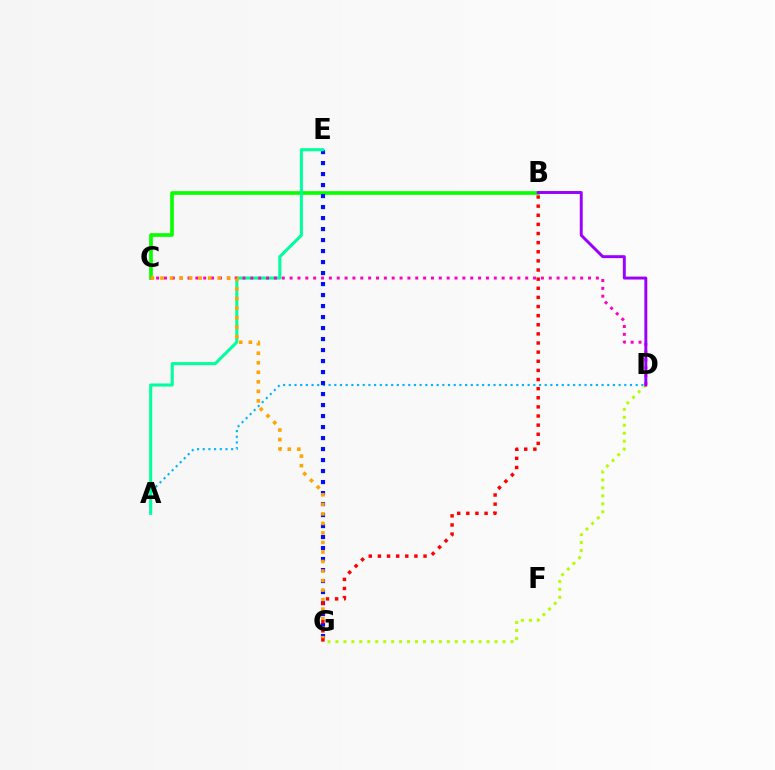{('B', 'C'): [{'color': '#08ff00', 'line_style': 'solid', 'thickness': 2.64}], ('A', 'D'): [{'color': '#00b5ff', 'line_style': 'dotted', 'thickness': 1.55}], ('E', 'G'): [{'color': '#0010ff', 'line_style': 'dotted', 'thickness': 2.99}], ('A', 'E'): [{'color': '#00ff9d', 'line_style': 'solid', 'thickness': 2.2}], ('D', 'G'): [{'color': '#b3ff00', 'line_style': 'dotted', 'thickness': 2.16}], ('C', 'D'): [{'color': '#ff00bd', 'line_style': 'dotted', 'thickness': 2.13}], ('C', 'G'): [{'color': '#ffa500', 'line_style': 'dotted', 'thickness': 2.59}], ('B', 'D'): [{'color': '#9b00ff', 'line_style': 'solid', 'thickness': 2.12}], ('B', 'G'): [{'color': '#ff0000', 'line_style': 'dotted', 'thickness': 2.48}]}